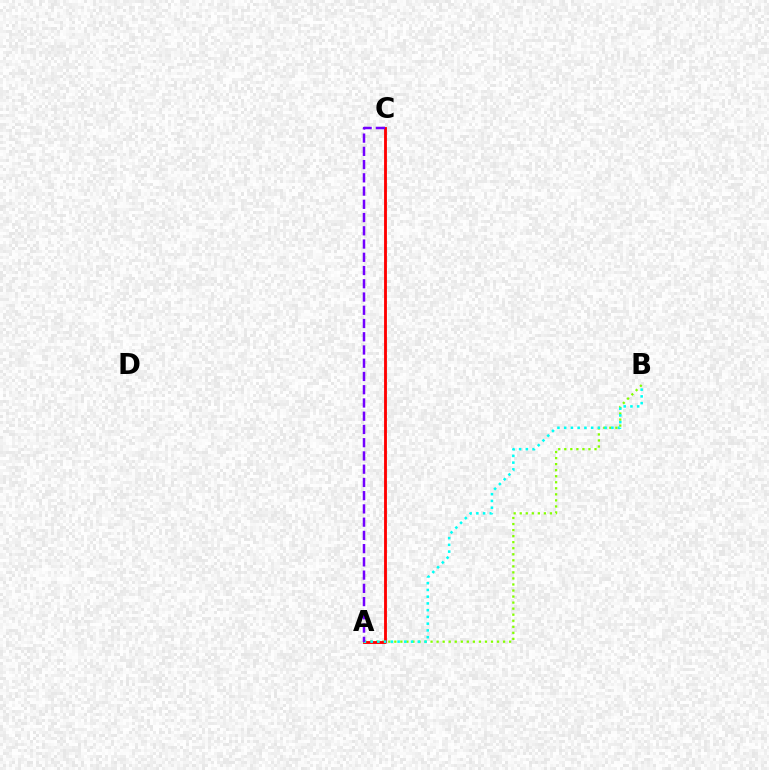{('A', 'B'): [{'color': '#84ff00', 'line_style': 'dotted', 'thickness': 1.64}, {'color': '#00fff6', 'line_style': 'dotted', 'thickness': 1.83}], ('A', 'C'): [{'color': '#ff0000', 'line_style': 'solid', 'thickness': 2.05}, {'color': '#7200ff', 'line_style': 'dashed', 'thickness': 1.8}]}